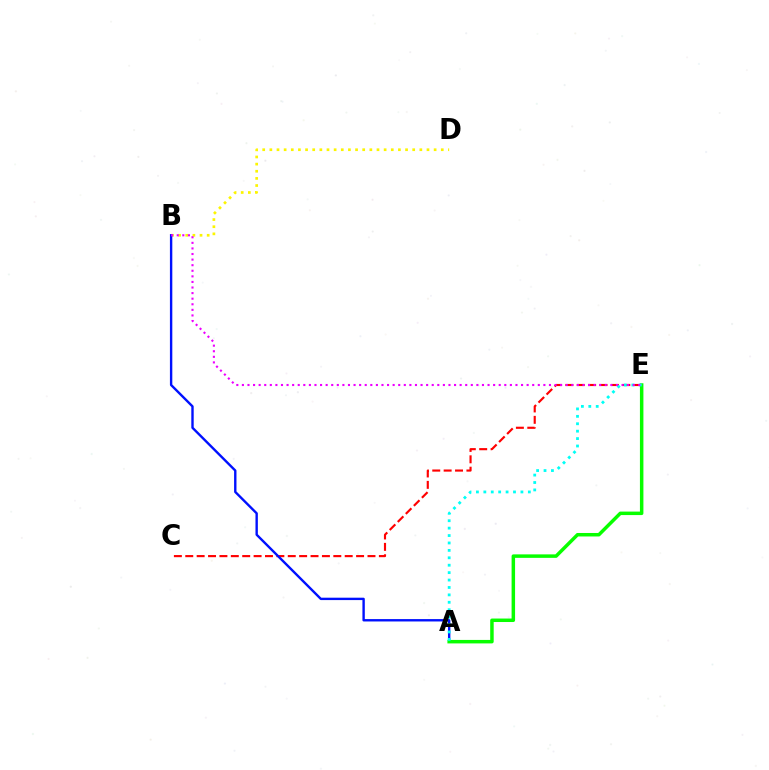{('B', 'D'): [{'color': '#fcf500', 'line_style': 'dotted', 'thickness': 1.94}], ('C', 'E'): [{'color': '#ff0000', 'line_style': 'dashed', 'thickness': 1.55}], ('A', 'B'): [{'color': '#0010ff', 'line_style': 'solid', 'thickness': 1.72}], ('A', 'E'): [{'color': '#08ff00', 'line_style': 'solid', 'thickness': 2.51}, {'color': '#00fff6', 'line_style': 'dotted', 'thickness': 2.01}], ('B', 'E'): [{'color': '#ee00ff', 'line_style': 'dotted', 'thickness': 1.52}]}